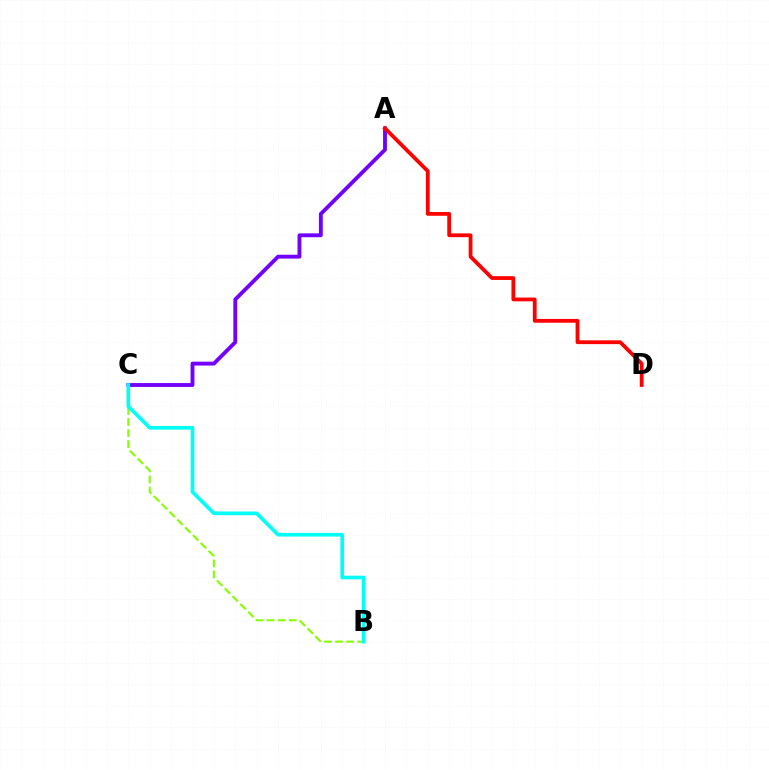{('B', 'C'): [{'color': '#84ff00', 'line_style': 'dashed', 'thickness': 1.5}, {'color': '#00fff6', 'line_style': 'solid', 'thickness': 2.64}], ('A', 'C'): [{'color': '#7200ff', 'line_style': 'solid', 'thickness': 2.78}], ('A', 'D'): [{'color': '#ff0000', 'line_style': 'solid', 'thickness': 2.73}]}